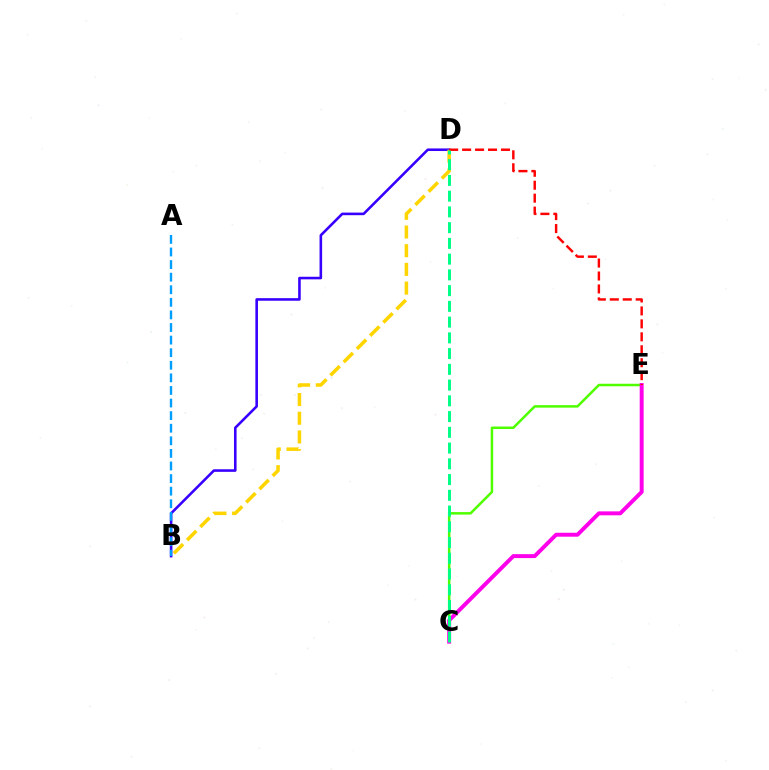{('C', 'E'): [{'color': '#4fff00', 'line_style': 'solid', 'thickness': 1.8}, {'color': '#ff00ed', 'line_style': 'solid', 'thickness': 2.84}], ('B', 'D'): [{'color': '#3700ff', 'line_style': 'solid', 'thickness': 1.86}, {'color': '#ffd500', 'line_style': 'dashed', 'thickness': 2.54}], ('D', 'E'): [{'color': '#ff0000', 'line_style': 'dashed', 'thickness': 1.76}], ('C', 'D'): [{'color': '#00ff86', 'line_style': 'dashed', 'thickness': 2.14}], ('A', 'B'): [{'color': '#009eff', 'line_style': 'dashed', 'thickness': 1.71}]}